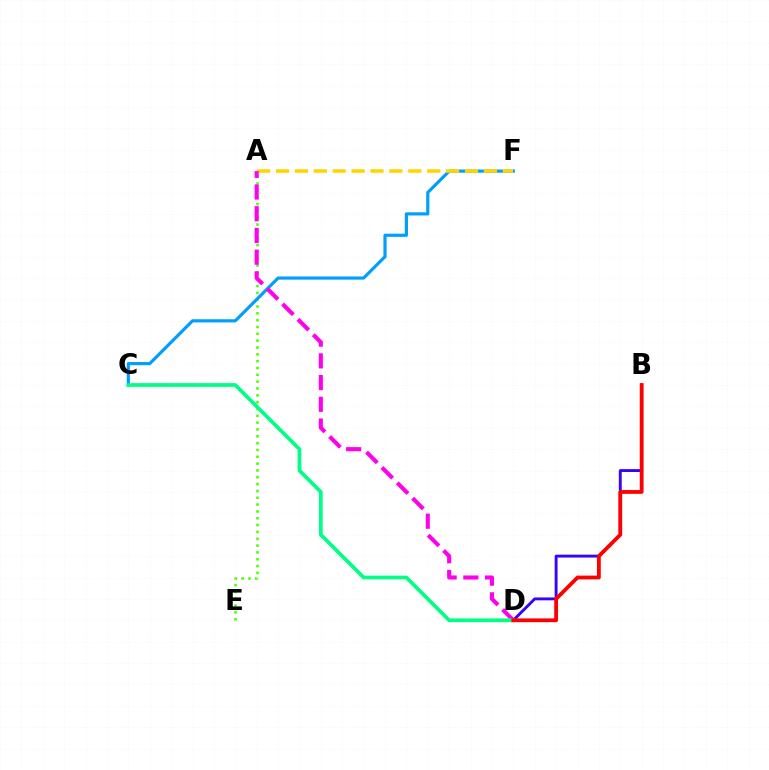{('A', 'E'): [{'color': '#4fff00', 'line_style': 'dotted', 'thickness': 1.86}], ('C', 'F'): [{'color': '#009eff', 'line_style': 'solid', 'thickness': 2.28}], ('A', 'F'): [{'color': '#ffd500', 'line_style': 'dashed', 'thickness': 2.57}], ('A', 'D'): [{'color': '#ff00ed', 'line_style': 'dashed', 'thickness': 2.95}], ('B', 'D'): [{'color': '#3700ff', 'line_style': 'solid', 'thickness': 2.07}, {'color': '#ff0000', 'line_style': 'solid', 'thickness': 2.74}], ('C', 'D'): [{'color': '#00ff86', 'line_style': 'solid', 'thickness': 2.69}]}